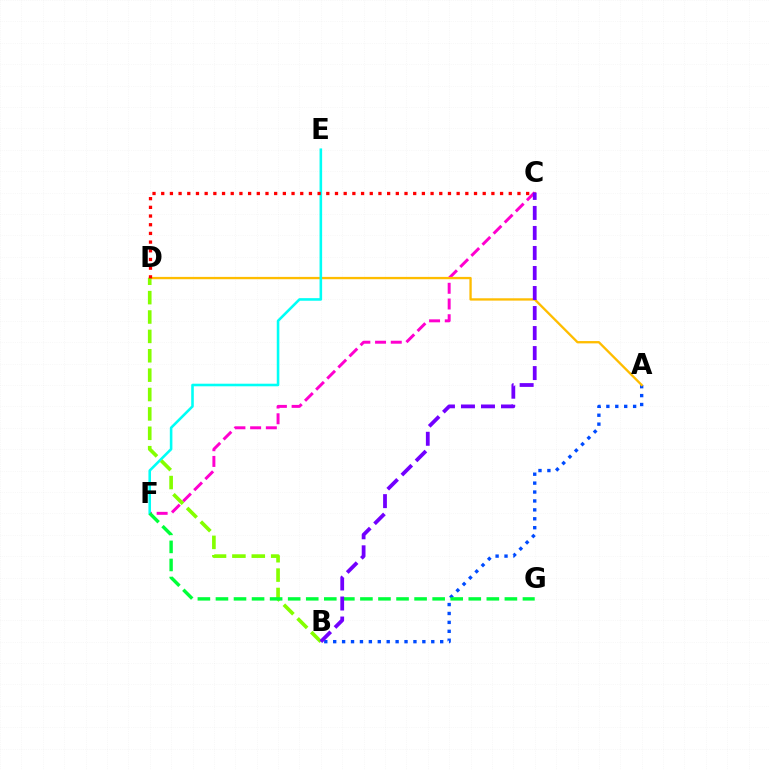{('A', 'B'): [{'color': '#004bff', 'line_style': 'dotted', 'thickness': 2.42}], ('C', 'F'): [{'color': '#ff00cf', 'line_style': 'dashed', 'thickness': 2.14}], ('A', 'D'): [{'color': '#ffbd00', 'line_style': 'solid', 'thickness': 1.67}], ('E', 'F'): [{'color': '#00fff6', 'line_style': 'solid', 'thickness': 1.86}], ('B', 'D'): [{'color': '#84ff00', 'line_style': 'dashed', 'thickness': 2.63}], ('F', 'G'): [{'color': '#00ff39', 'line_style': 'dashed', 'thickness': 2.45}], ('C', 'D'): [{'color': '#ff0000', 'line_style': 'dotted', 'thickness': 2.36}], ('B', 'C'): [{'color': '#7200ff', 'line_style': 'dashed', 'thickness': 2.72}]}